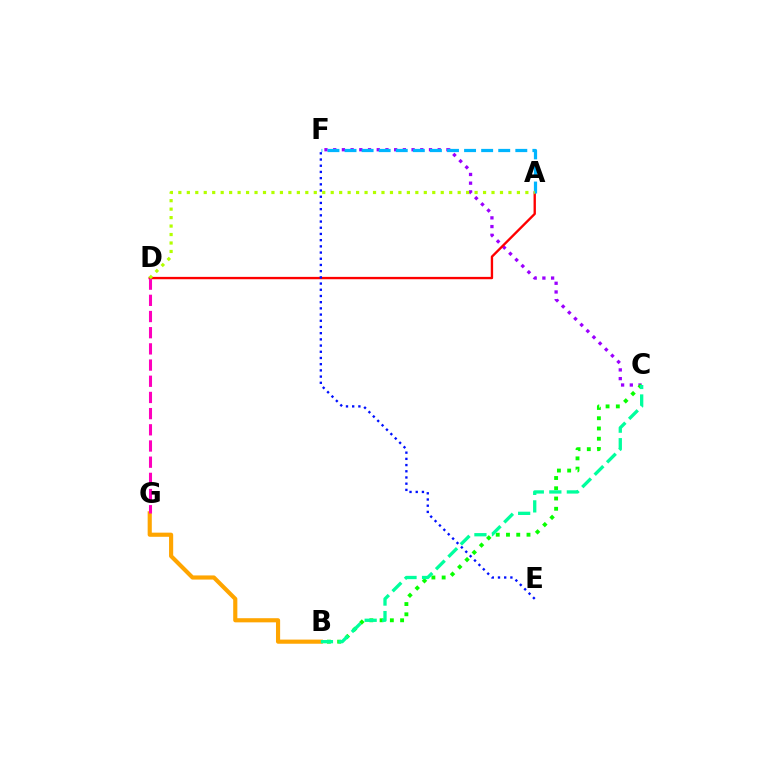{('B', 'G'): [{'color': '#ffa500', 'line_style': 'solid', 'thickness': 2.98}], ('C', 'F'): [{'color': '#9b00ff', 'line_style': 'dotted', 'thickness': 2.37}], ('A', 'D'): [{'color': '#ff0000', 'line_style': 'solid', 'thickness': 1.69}, {'color': '#b3ff00', 'line_style': 'dotted', 'thickness': 2.3}], ('B', 'C'): [{'color': '#08ff00', 'line_style': 'dotted', 'thickness': 2.79}, {'color': '#00ff9d', 'line_style': 'dashed', 'thickness': 2.38}], ('A', 'F'): [{'color': '#00b5ff', 'line_style': 'dashed', 'thickness': 2.32}], ('D', 'G'): [{'color': '#ff00bd', 'line_style': 'dashed', 'thickness': 2.2}], ('E', 'F'): [{'color': '#0010ff', 'line_style': 'dotted', 'thickness': 1.69}]}